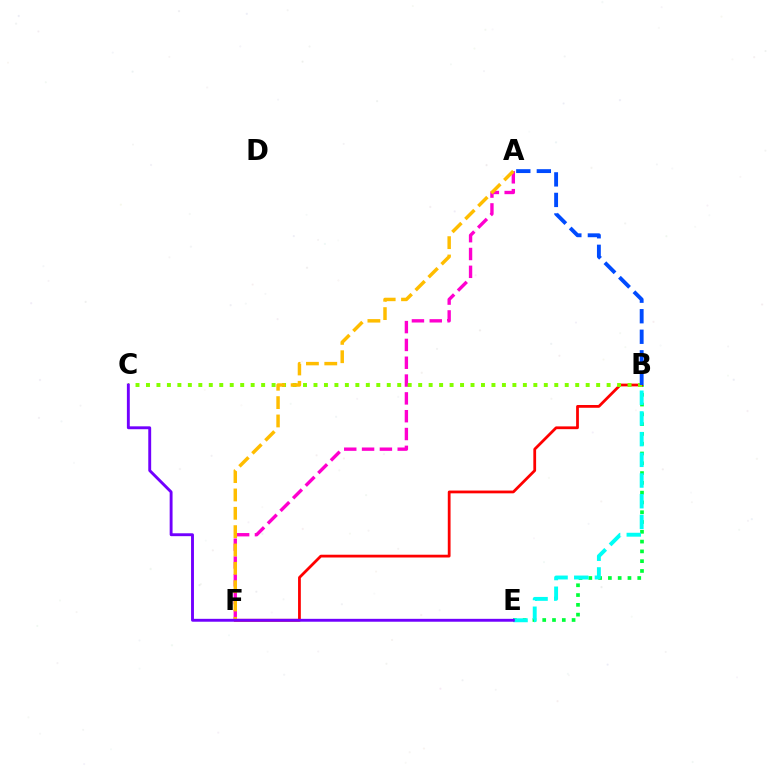{('B', 'E'): [{'color': '#00ff39', 'line_style': 'dotted', 'thickness': 2.66}, {'color': '#00fff6', 'line_style': 'dashed', 'thickness': 2.81}], ('B', 'F'): [{'color': '#ff0000', 'line_style': 'solid', 'thickness': 2.0}], ('A', 'F'): [{'color': '#ff00cf', 'line_style': 'dashed', 'thickness': 2.42}, {'color': '#ffbd00', 'line_style': 'dashed', 'thickness': 2.49}], ('B', 'C'): [{'color': '#84ff00', 'line_style': 'dotted', 'thickness': 2.84}], ('A', 'B'): [{'color': '#004bff', 'line_style': 'dashed', 'thickness': 2.79}], ('C', 'E'): [{'color': '#7200ff', 'line_style': 'solid', 'thickness': 2.08}]}